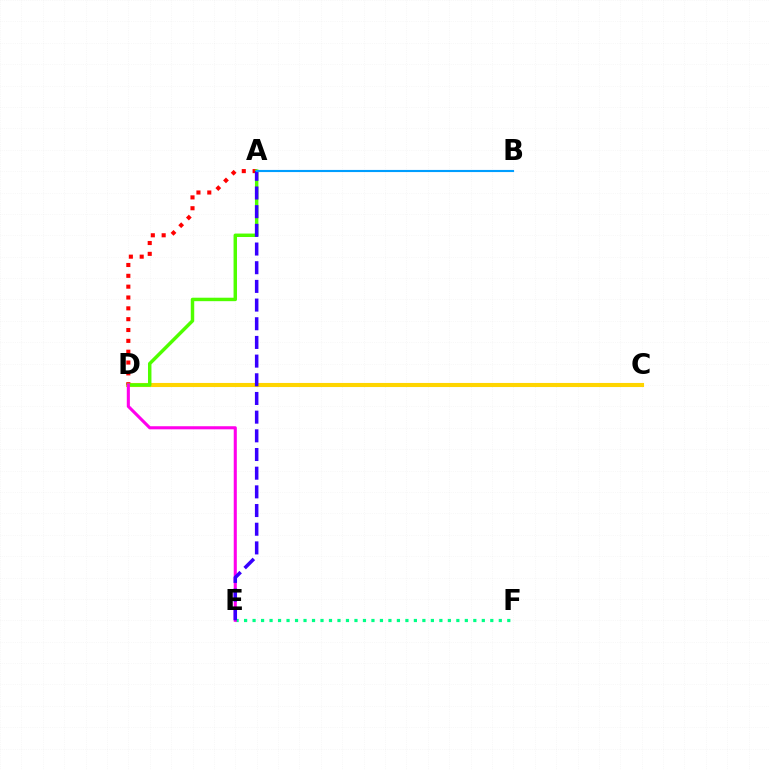{('C', 'D'): [{'color': '#ffd500', 'line_style': 'solid', 'thickness': 2.95}], ('E', 'F'): [{'color': '#00ff86', 'line_style': 'dotted', 'thickness': 2.31}], ('A', 'D'): [{'color': '#ff0000', 'line_style': 'dotted', 'thickness': 2.94}, {'color': '#4fff00', 'line_style': 'solid', 'thickness': 2.49}], ('D', 'E'): [{'color': '#ff00ed', 'line_style': 'solid', 'thickness': 2.22}], ('A', 'E'): [{'color': '#3700ff', 'line_style': 'dashed', 'thickness': 2.54}], ('A', 'B'): [{'color': '#009eff', 'line_style': 'solid', 'thickness': 1.53}]}